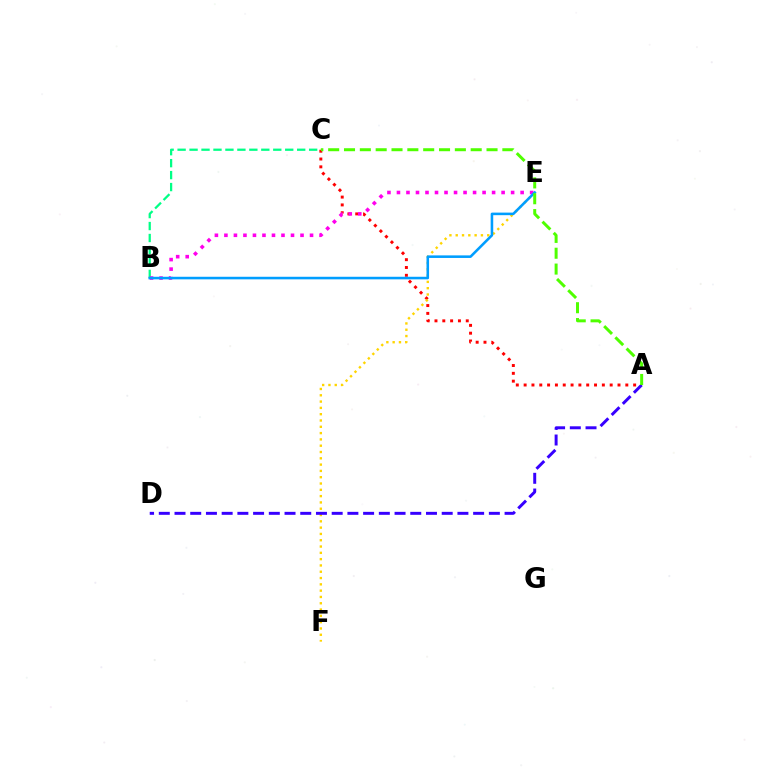{('A', 'C'): [{'color': '#ff0000', 'line_style': 'dotted', 'thickness': 2.13}, {'color': '#4fff00', 'line_style': 'dashed', 'thickness': 2.15}], ('B', 'C'): [{'color': '#00ff86', 'line_style': 'dashed', 'thickness': 1.62}], ('E', 'F'): [{'color': '#ffd500', 'line_style': 'dotted', 'thickness': 1.71}], ('A', 'D'): [{'color': '#3700ff', 'line_style': 'dashed', 'thickness': 2.14}], ('B', 'E'): [{'color': '#ff00ed', 'line_style': 'dotted', 'thickness': 2.58}, {'color': '#009eff', 'line_style': 'solid', 'thickness': 1.85}]}